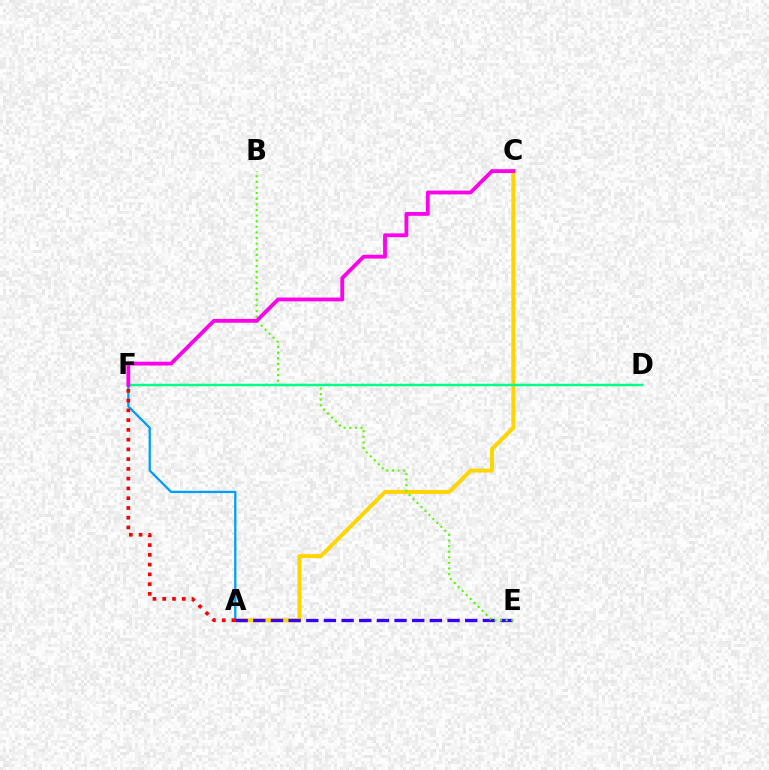{('A', 'C'): [{'color': '#ffd500', 'line_style': 'solid', 'thickness': 2.85}], ('A', 'F'): [{'color': '#009eff', 'line_style': 'solid', 'thickness': 1.65}, {'color': '#ff0000', 'line_style': 'dotted', 'thickness': 2.65}], ('A', 'E'): [{'color': '#3700ff', 'line_style': 'dashed', 'thickness': 2.4}], ('B', 'E'): [{'color': '#4fff00', 'line_style': 'dotted', 'thickness': 1.53}], ('D', 'F'): [{'color': '#00ff86', 'line_style': 'solid', 'thickness': 1.79}], ('C', 'F'): [{'color': '#ff00ed', 'line_style': 'solid', 'thickness': 2.74}]}